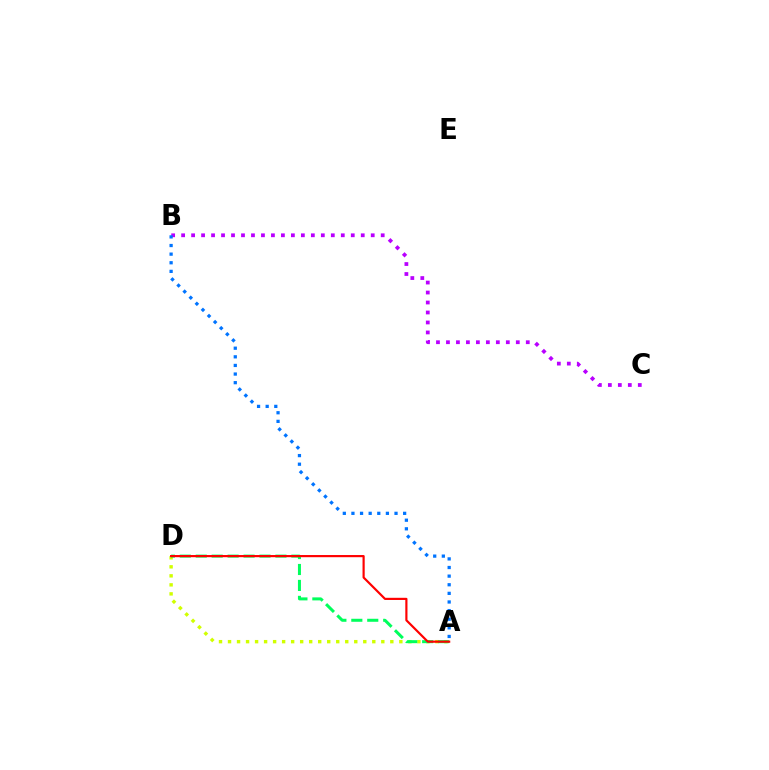{('A', 'D'): [{'color': '#d1ff00', 'line_style': 'dotted', 'thickness': 2.45}, {'color': '#00ff5c', 'line_style': 'dashed', 'thickness': 2.17}, {'color': '#ff0000', 'line_style': 'solid', 'thickness': 1.57}], ('B', 'C'): [{'color': '#b900ff', 'line_style': 'dotted', 'thickness': 2.71}], ('A', 'B'): [{'color': '#0074ff', 'line_style': 'dotted', 'thickness': 2.34}]}